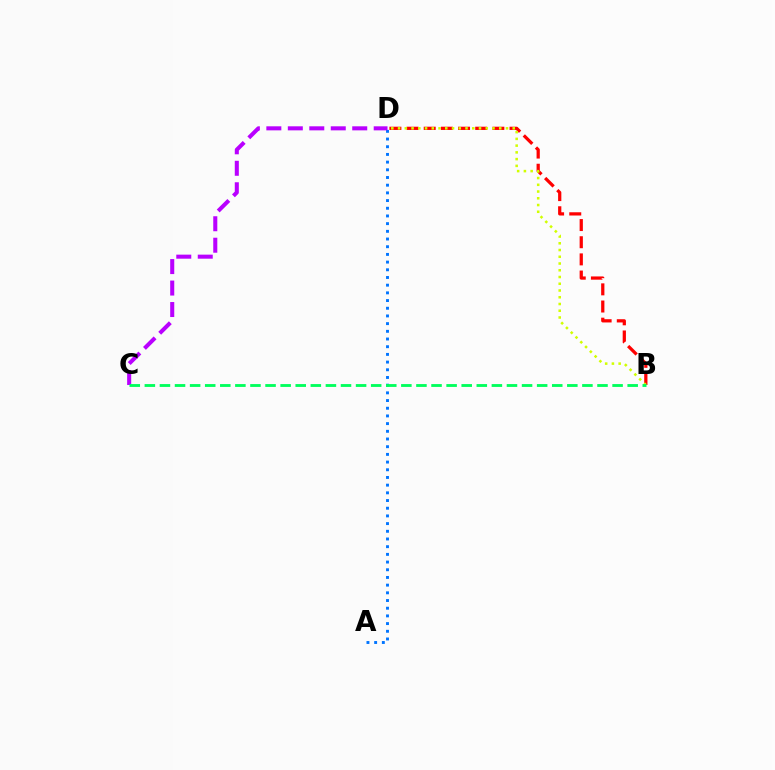{('A', 'D'): [{'color': '#0074ff', 'line_style': 'dotted', 'thickness': 2.09}], ('B', 'D'): [{'color': '#ff0000', 'line_style': 'dashed', 'thickness': 2.33}, {'color': '#d1ff00', 'line_style': 'dotted', 'thickness': 1.83}], ('C', 'D'): [{'color': '#b900ff', 'line_style': 'dashed', 'thickness': 2.92}], ('B', 'C'): [{'color': '#00ff5c', 'line_style': 'dashed', 'thickness': 2.05}]}